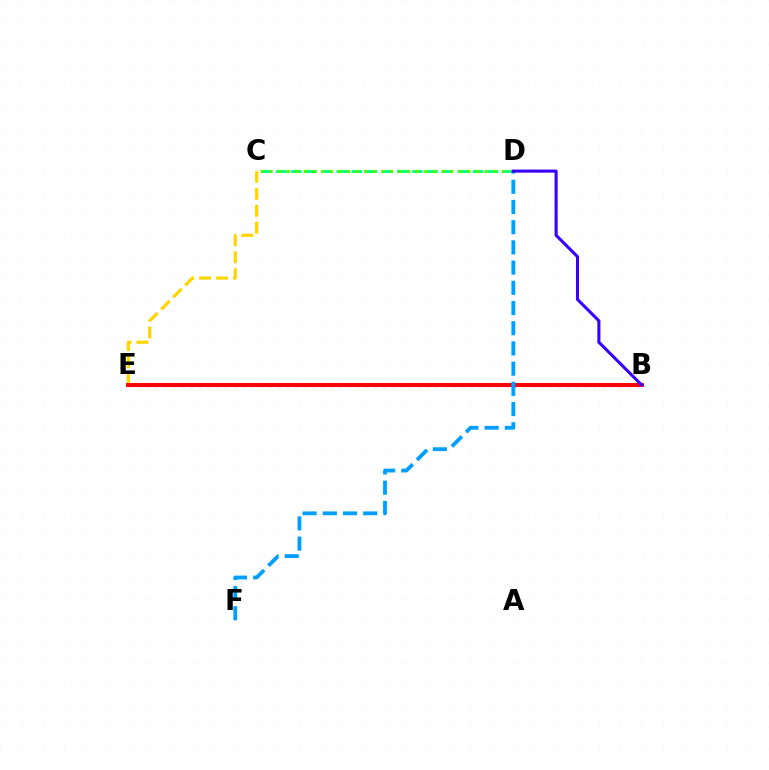{('C', 'D'): [{'color': '#00ff86', 'line_style': 'dashed', 'thickness': 2.06}, {'color': '#4fff00', 'line_style': 'dotted', 'thickness': 2.34}], ('B', 'E'): [{'color': '#ff00ed', 'line_style': 'dotted', 'thickness': 2.38}, {'color': '#ff0000', 'line_style': 'solid', 'thickness': 2.85}], ('C', 'E'): [{'color': '#ffd500', 'line_style': 'dashed', 'thickness': 2.31}], ('D', 'F'): [{'color': '#009eff', 'line_style': 'dashed', 'thickness': 2.75}], ('B', 'D'): [{'color': '#3700ff', 'line_style': 'solid', 'thickness': 2.21}]}